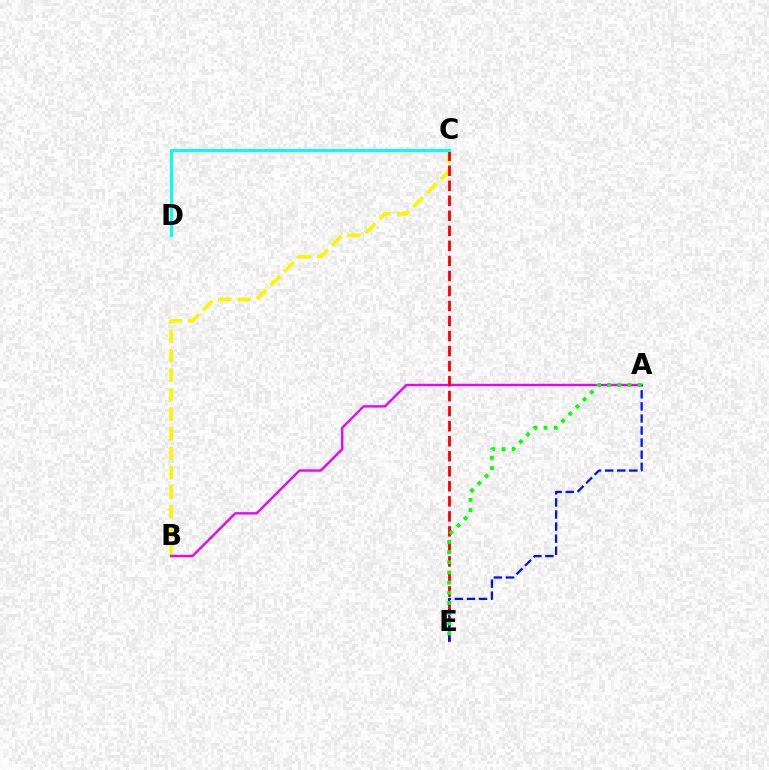{('B', 'C'): [{'color': '#fcf500', 'line_style': 'dashed', 'thickness': 2.65}], ('A', 'B'): [{'color': '#ee00ff', 'line_style': 'solid', 'thickness': 1.71}], ('C', 'E'): [{'color': '#ff0000', 'line_style': 'dashed', 'thickness': 2.04}], ('C', 'D'): [{'color': '#00fff6', 'line_style': 'solid', 'thickness': 2.2}], ('A', 'E'): [{'color': '#0010ff', 'line_style': 'dashed', 'thickness': 1.64}, {'color': '#08ff00', 'line_style': 'dotted', 'thickness': 2.76}]}